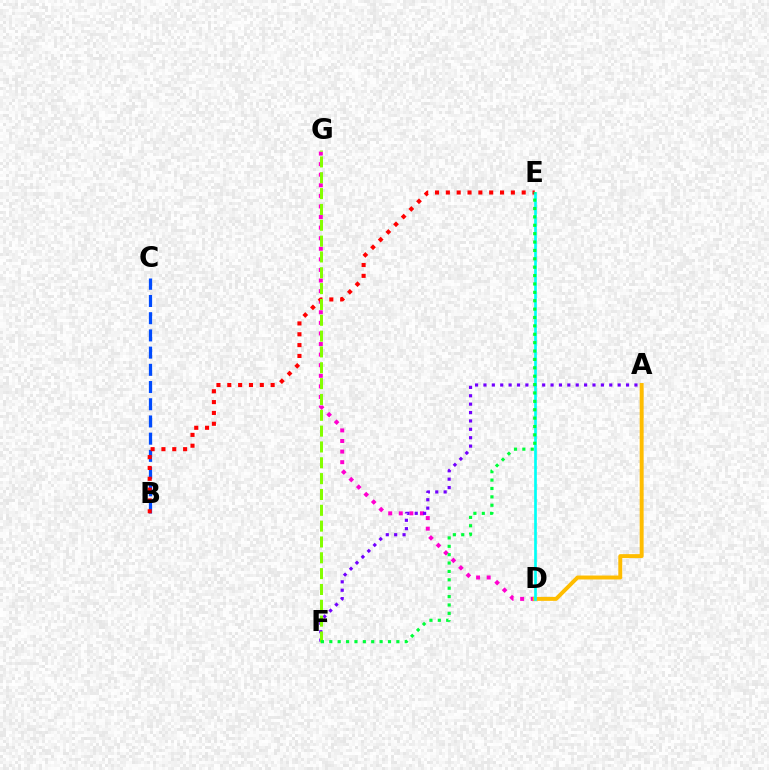{('D', 'G'): [{'color': '#ff00cf', 'line_style': 'dotted', 'thickness': 2.88}], ('A', 'D'): [{'color': '#ffbd00', 'line_style': 'solid', 'thickness': 2.84}], ('B', 'C'): [{'color': '#004bff', 'line_style': 'dashed', 'thickness': 2.34}], ('B', 'E'): [{'color': '#ff0000', 'line_style': 'dotted', 'thickness': 2.94}], ('A', 'F'): [{'color': '#7200ff', 'line_style': 'dotted', 'thickness': 2.28}], ('F', 'G'): [{'color': '#84ff00', 'line_style': 'dashed', 'thickness': 2.15}], ('D', 'E'): [{'color': '#00fff6', 'line_style': 'solid', 'thickness': 1.93}], ('E', 'F'): [{'color': '#00ff39', 'line_style': 'dotted', 'thickness': 2.28}]}